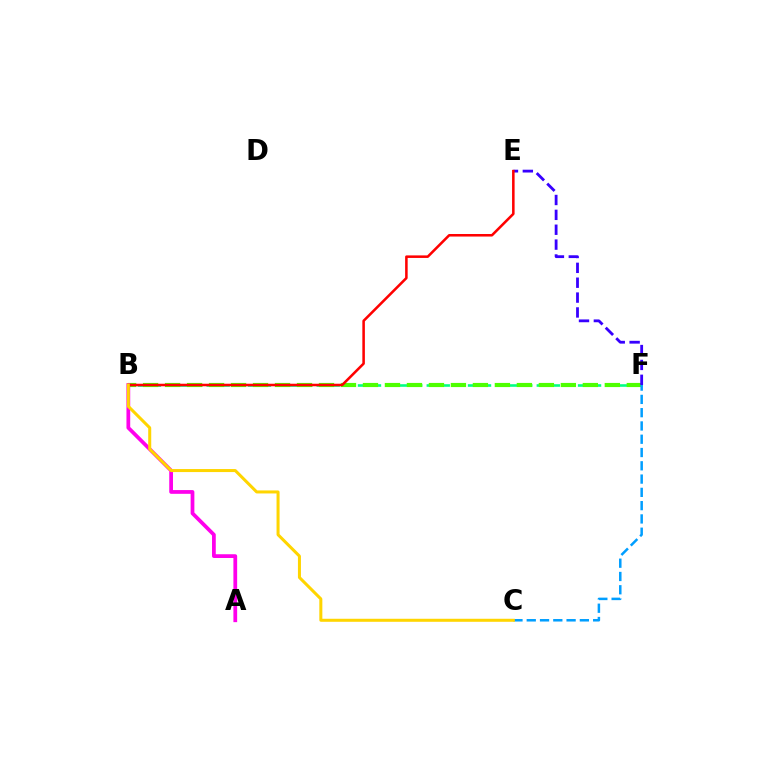{('B', 'F'): [{'color': '#00ff86', 'line_style': 'dashed', 'thickness': 1.87}, {'color': '#4fff00', 'line_style': 'dashed', 'thickness': 2.99}], ('E', 'F'): [{'color': '#3700ff', 'line_style': 'dashed', 'thickness': 2.02}], ('A', 'B'): [{'color': '#ff00ed', 'line_style': 'solid', 'thickness': 2.7}], ('B', 'E'): [{'color': '#ff0000', 'line_style': 'solid', 'thickness': 1.83}], ('C', 'F'): [{'color': '#009eff', 'line_style': 'dashed', 'thickness': 1.8}], ('B', 'C'): [{'color': '#ffd500', 'line_style': 'solid', 'thickness': 2.18}]}